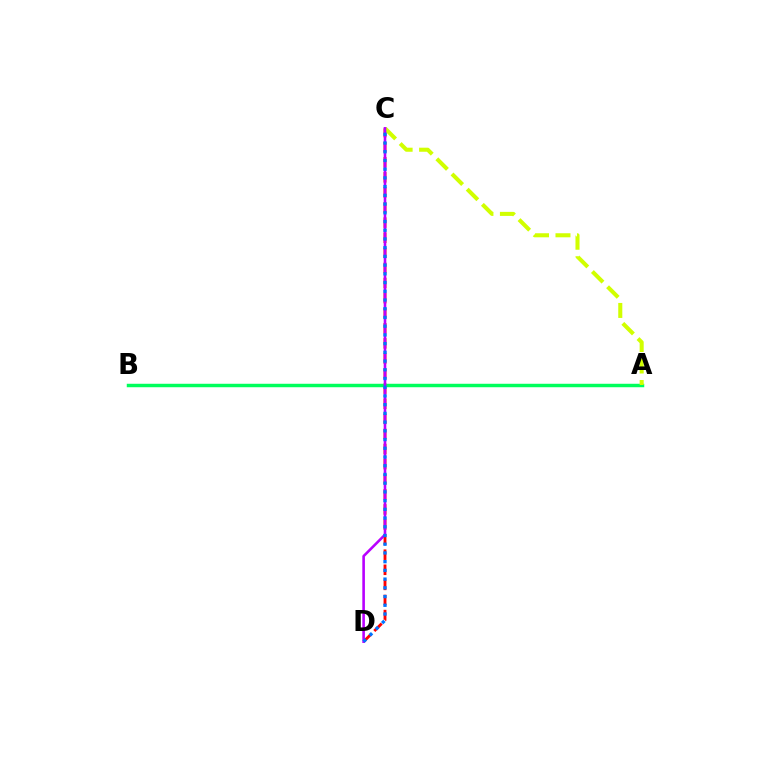{('C', 'D'): [{'color': '#ff0000', 'line_style': 'dashed', 'thickness': 2.05}, {'color': '#b900ff', 'line_style': 'solid', 'thickness': 1.87}, {'color': '#0074ff', 'line_style': 'dotted', 'thickness': 2.37}], ('A', 'B'): [{'color': '#00ff5c', 'line_style': 'solid', 'thickness': 2.49}], ('A', 'C'): [{'color': '#d1ff00', 'line_style': 'dashed', 'thickness': 2.92}]}